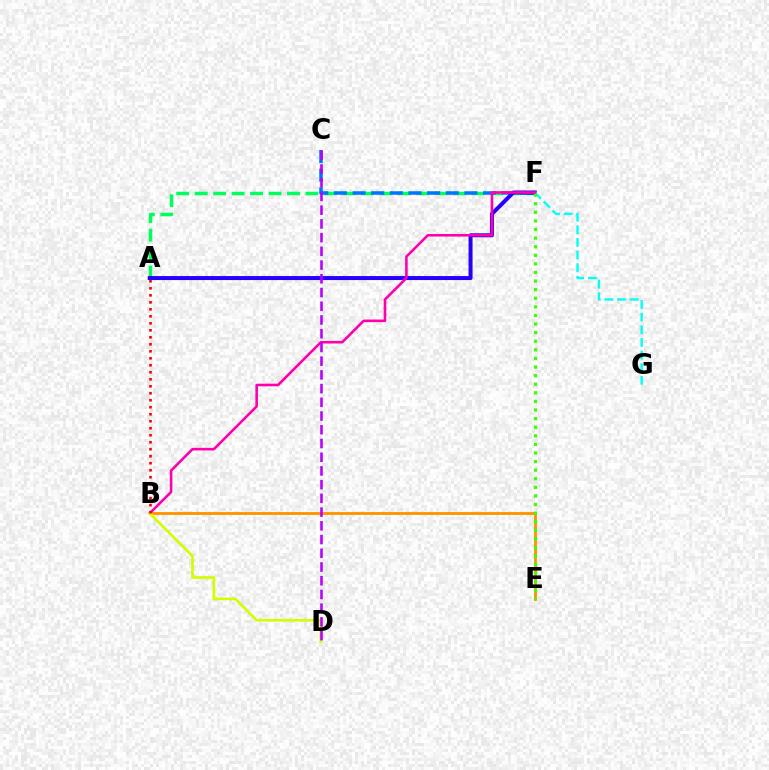{('A', 'F'): [{'color': '#00ff5c', 'line_style': 'dashed', 'thickness': 2.51}, {'color': '#2500ff', 'line_style': 'solid', 'thickness': 2.88}], ('C', 'F'): [{'color': '#0074ff', 'line_style': 'dashed', 'thickness': 2.53}], ('F', 'G'): [{'color': '#00fff6', 'line_style': 'dashed', 'thickness': 1.72}], ('B', 'E'): [{'color': '#ff9400', 'line_style': 'solid', 'thickness': 2.06}], ('E', 'F'): [{'color': '#3dff00', 'line_style': 'dotted', 'thickness': 2.34}], ('B', 'F'): [{'color': '#ff00ac', 'line_style': 'solid', 'thickness': 1.87}], ('B', 'D'): [{'color': '#d1ff00', 'line_style': 'solid', 'thickness': 1.92}], ('A', 'B'): [{'color': '#ff0000', 'line_style': 'dotted', 'thickness': 1.9}], ('C', 'D'): [{'color': '#b900ff', 'line_style': 'dashed', 'thickness': 1.86}]}